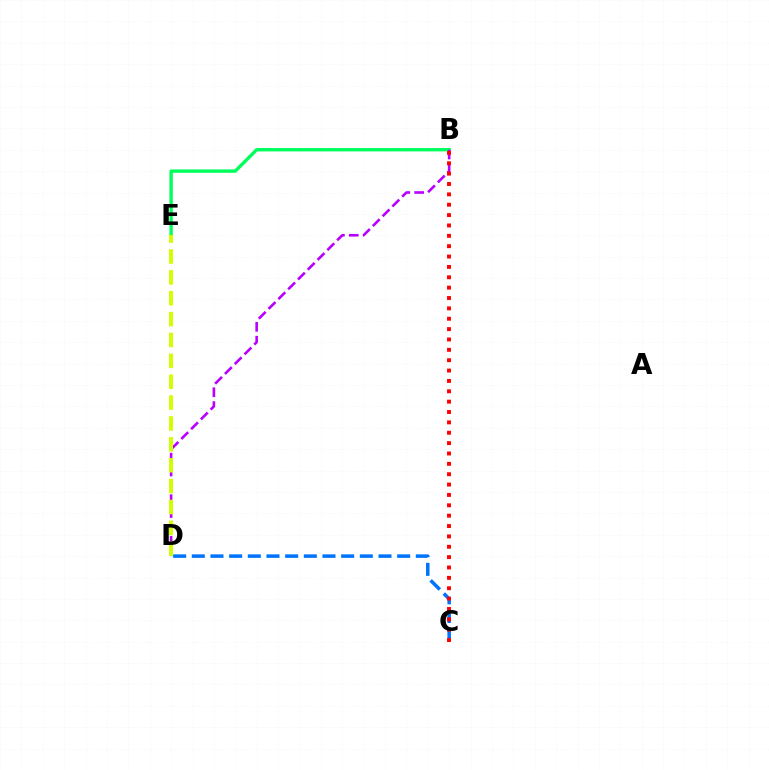{('C', 'D'): [{'color': '#0074ff', 'line_style': 'dashed', 'thickness': 2.54}], ('B', 'E'): [{'color': '#00ff5c', 'line_style': 'solid', 'thickness': 2.43}], ('B', 'D'): [{'color': '#b900ff', 'line_style': 'dashed', 'thickness': 1.88}], ('B', 'C'): [{'color': '#ff0000', 'line_style': 'dotted', 'thickness': 2.82}], ('D', 'E'): [{'color': '#d1ff00', 'line_style': 'dashed', 'thickness': 2.84}]}